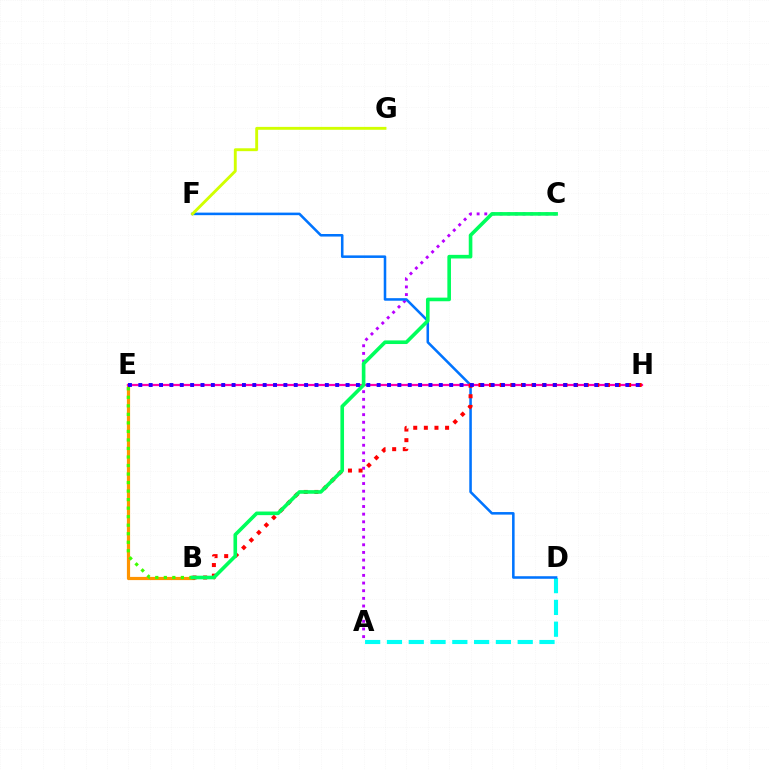{('A', 'D'): [{'color': '#00fff6', 'line_style': 'dashed', 'thickness': 2.96}], ('A', 'C'): [{'color': '#b900ff', 'line_style': 'dotted', 'thickness': 2.08}], ('D', 'F'): [{'color': '#0074ff', 'line_style': 'solid', 'thickness': 1.84}], ('F', 'G'): [{'color': '#d1ff00', 'line_style': 'solid', 'thickness': 2.08}], ('B', 'E'): [{'color': '#ff9400', 'line_style': 'solid', 'thickness': 2.29}, {'color': '#3dff00', 'line_style': 'dotted', 'thickness': 2.32}], ('E', 'H'): [{'color': '#ff00ac', 'line_style': 'solid', 'thickness': 1.6}, {'color': '#2500ff', 'line_style': 'dotted', 'thickness': 2.82}], ('B', 'H'): [{'color': '#ff0000', 'line_style': 'dotted', 'thickness': 2.88}], ('B', 'C'): [{'color': '#00ff5c', 'line_style': 'solid', 'thickness': 2.6}]}